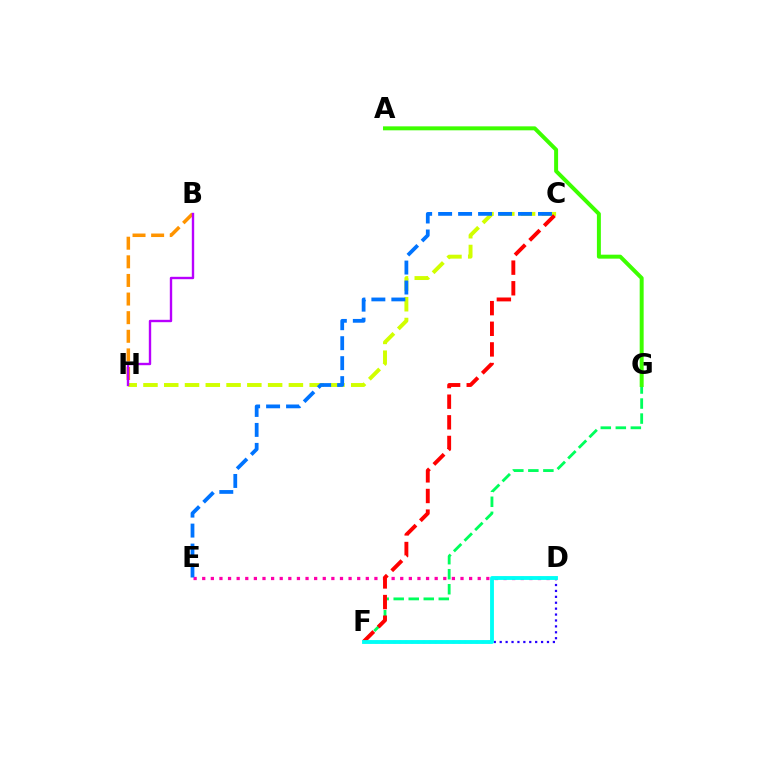{('D', 'F'): [{'color': '#2500ff', 'line_style': 'dotted', 'thickness': 1.61}, {'color': '#00fff6', 'line_style': 'solid', 'thickness': 2.77}], ('B', 'H'): [{'color': '#ff9400', 'line_style': 'dashed', 'thickness': 2.53}, {'color': '#b900ff', 'line_style': 'solid', 'thickness': 1.71}], ('D', 'E'): [{'color': '#ff00ac', 'line_style': 'dotted', 'thickness': 2.34}], ('F', 'G'): [{'color': '#00ff5c', 'line_style': 'dashed', 'thickness': 2.04}], ('C', 'H'): [{'color': '#d1ff00', 'line_style': 'dashed', 'thickness': 2.82}], ('C', 'F'): [{'color': '#ff0000', 'line_style': 'dashed', 'thickness': 2.8}], ('A', 'G'): [{'color': '#3dff00', 'line_style': 'solid', 'thickness': 2.86}], ('C', 'E'): [{'color': '#0074ff', 'line_style': 'dashed', 'thickness': 2.71}]}